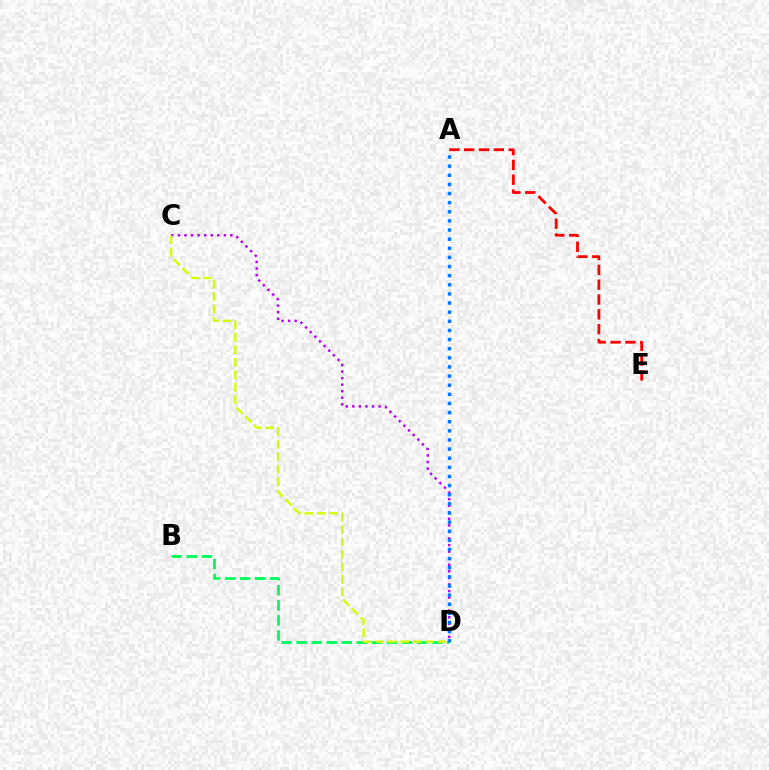{('B', 'D'): [{'color': '#00ff5c', 'line_style': 'dashed', 'thickness': 2.05}], ('C', 'D'): [{'color': '#b900ff', 'line_style': 'dotted', 'thickness': 1.78}, {'color': '#d1ff00', 'line_style': 'dashed', 'thickness': 1.69}], ('A', 'D'): [{'color': '#0074ff', 'line_style': 'dotted', 'thickness': 2.48}], ('A', 'E'): [{'color': '#ff0000', 'line_style': 'dashed', 'thickness': 2.02}]}